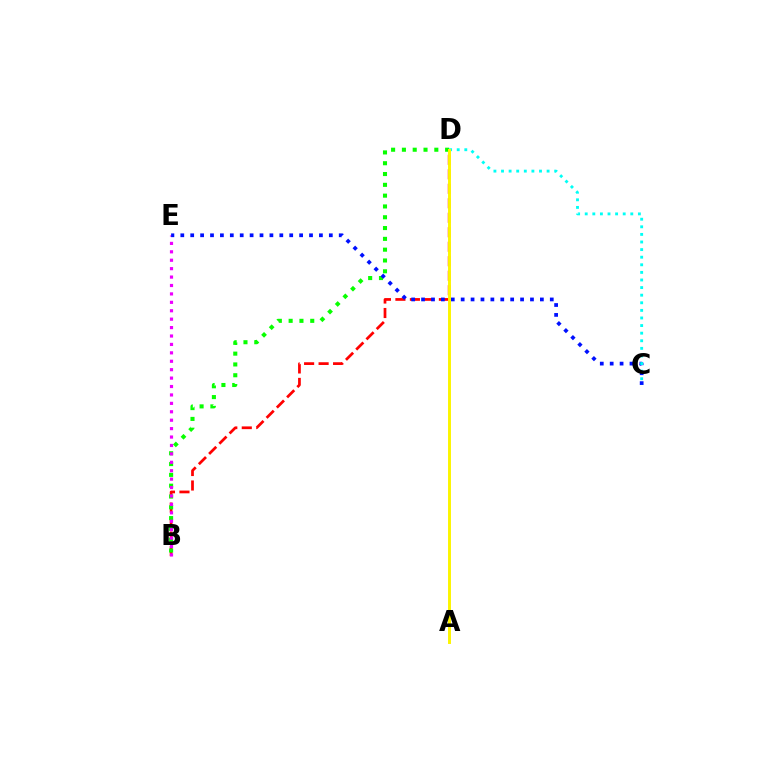{('B', 'D'): [{'color': '#ff0000', 'line_style': 'dashed', 'thickness': 1.97}, {'color': '#08ff00', 'line_style': 'dotted', 'thickness': 2.94}], ('B', 'E'): [{'color': '#ee00ff', 'line_style': 'dotted', 'thickness': 2.29}], ('C', 'E'): [{'color': '#0010ff', 'line_style': 'dotted', 'thickness': 2.69}], ('C', 'D'): [{'color': '#00fff6', 'line_style': 'dotted', 'thickness': 2.06}], ('A', 'D'): [{'color': '#fcf500', 'line_style': 'solid', 'thickness': 2.12}]}